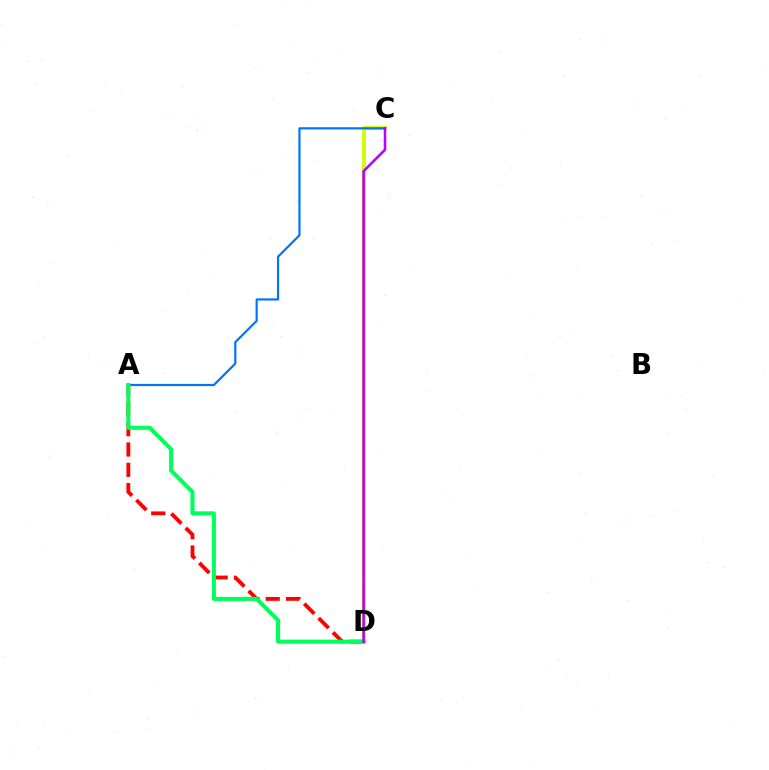{('A', 'D'): [{'color': '#ff0000', 'line_style': 'dashed', 'thickness': 2.76}, {'color': '#00ff5c', 'line_style': 'solid', 'thickness': 2.92}], ('C', 'D'): [{'color': '#d1ff00', 'line_style': 'solid', 'thickness': 2.77}, {'color': '#b900ff', 'line_style': 'solid', 'thickness': 1.86}], ('A', 'C'): [{'color': '#0074ff', 'line_style': 'solid', 'thickness': 1.57}]}